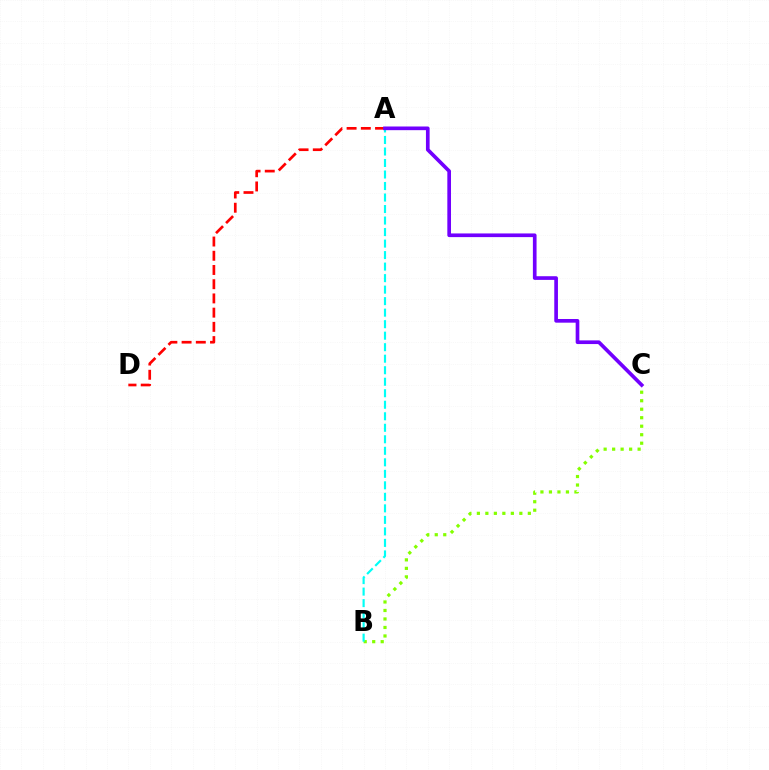{('A', 'D'): [{'color': '#ff0000', 'line_style': 'dashed', 'thickness': 1.93}], ('B', 'C'): [{'color': '#84ff00', 'line_style': 'dotted', 'thickness': 2.31}], ('A', 'B'): [{'color': '#00fff6', 'line_style': 'dashed', 'thickness': 1.56}], ('A', 'C'): [{'color': '#7200ff', 'line_style': 'solid', 'thickness': 2.64}]}